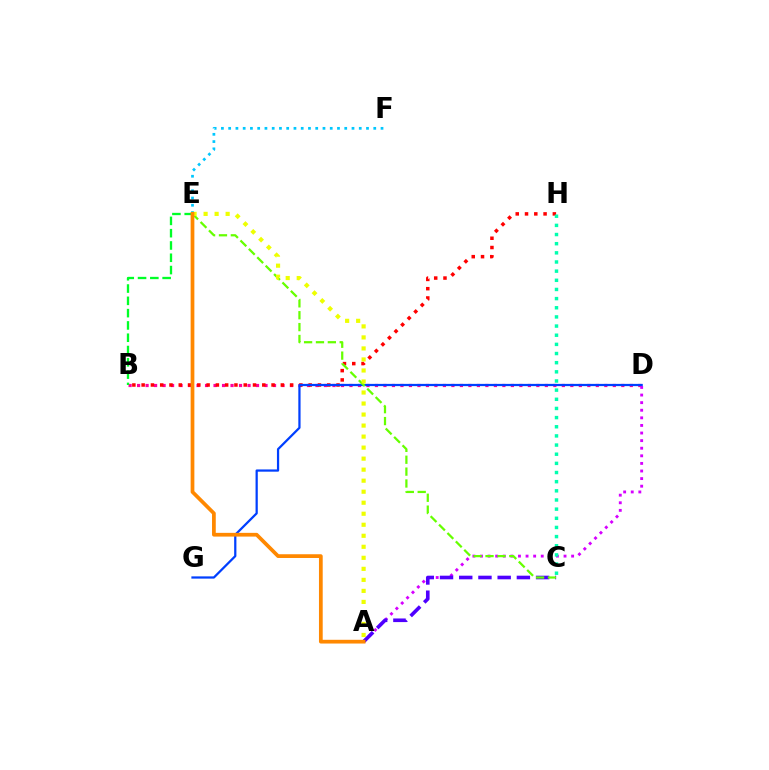{('B', 'D'): [{'color': '#ff00a0', 'line_style': 'dotted', 'thickness': 2.31}], ('A', 'D'): [{'color': '#d600ff', 'line_style': 'dotted', 'thickness': 2.06}], ('B', 'H'): [{'color': '#ff0000', 'line_style': 'dotted', 'thickness': 2.52}], ('A', 'C'): [{'color': '#4f00ff', 'line_style': 'dashed', 'thickness': 2.61}], ('E', 'F'): [{'color': '#00c7ff', 'line_style': 'dotted', 'thickness': 1.97}], ('D', 'G'): [{'color': '#003fff', 'line_style': 'solid', 'thickness': 1.61}], ('B', 'E'): [{'color': '#00ff27', 'line_style': 'dashed', 'thickness': 1.67}], ('C', 'E'): [{'color': '#66ff00', 'line_style': 'dashed', 'thickness': 1.61}], ('A', 'E'): [{'color': '#eeff00', 'line_style': 'dotted', 'thickness': 2.99}, {'color': '#ff8800', 'line_style': 'solid', 'thickness': 2.69}], ('C', 'H'): [{'color': '#00ffaf', 'line_style': 'dotted', 'thickness': 2.49}]}